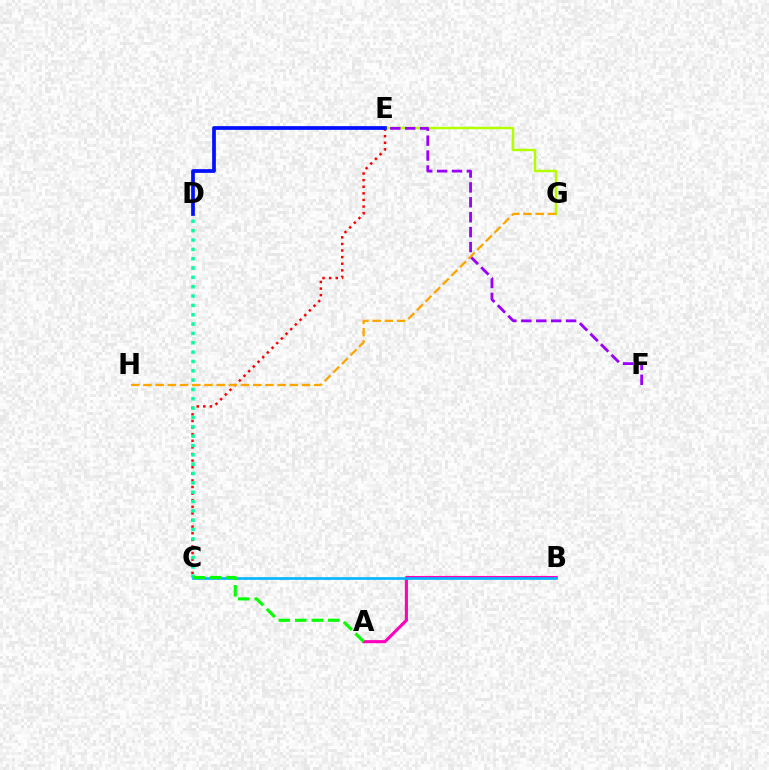{('E', 'G'): [{'color': '#b3ff00', 'line_style': 'solid', 'thickness': 1.78}], ('C', 'E'): [{'color': '#ff0000', 'line_style': 'dotted', 'thickness': 1.79}], ('C', 'D'): [{'color': '#00ff9d', 'line_style': 'dotted', 'thickness': 2.54}], ('D', 'E'): [{'color': '#0010ff', 'line_style': 'solid', 'thickness': 2.68}], ('E', 'F'): [{'color': '#9b00ff', 'line_style': 'dashed', 'thickness': 2.03}], ('A', 'B'): [{'color': '#ff00bd', 'line_style': 'solid', 'thickness': 2.23}], ('B', 'C'): [{'color': '#00b5ff', 'line_style': 'solid', 'thickness': 1.9}], ('A', 'C'): [{'color': '#08ff00', 'line_style': 'dashed', 'thickness': 2.24}], ('G', 'H'): [{'color': '#ffa500', 'line_style': 'dashed', 'thickness': 1.66}]}